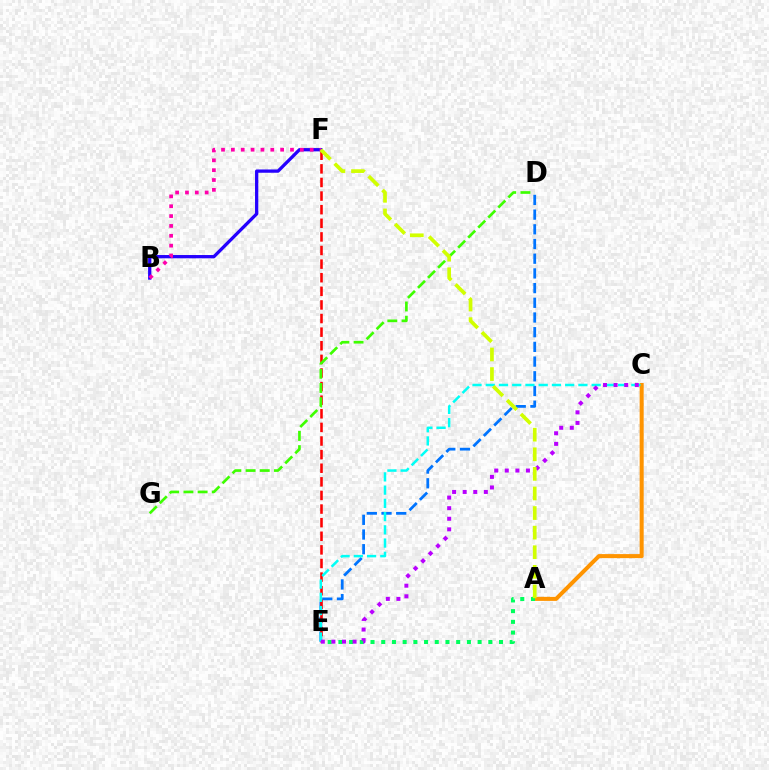{('D', 'E'): [{'color': '#0074ff', 'line_style': 'dashed', 'thickness': 2.0}], ('E', 'F'): [{'color': '#ff0000', 'line_style': 'dashed', 'thickness': 1.85}], ('A', 'C'): [{'color': '#ff9400', 'line_style': 'solid', 'thickness': 2.9}], ('D', 'G'): [{'color': '#3dff00', 'line_style': 'dashed', 'thickness': 1.93}], ('A', 'E'): [{'color': '#00ff5c', 'line_style': 'dotted', 'thickness': 2.91}], ('C', 'E'): [{'color': '#00fff6', 'line_style': 'dashed', 'thickness': 1.8}, {'color': '#b900ff', 'line_style': 'dotted', 'thickness': 2.88}], ('B', 'F'): [{'color': '#2500ff', 'line_style': 'solid', 'thickness': 2.36}, {'color': '#ff00ac', 'line_style': 'dotted', 'thickness': 2.68}], ('A', 'F'): [{'color': '#d1ff00', 'line_style': 'dashed', 'thickness': 2.66}]}